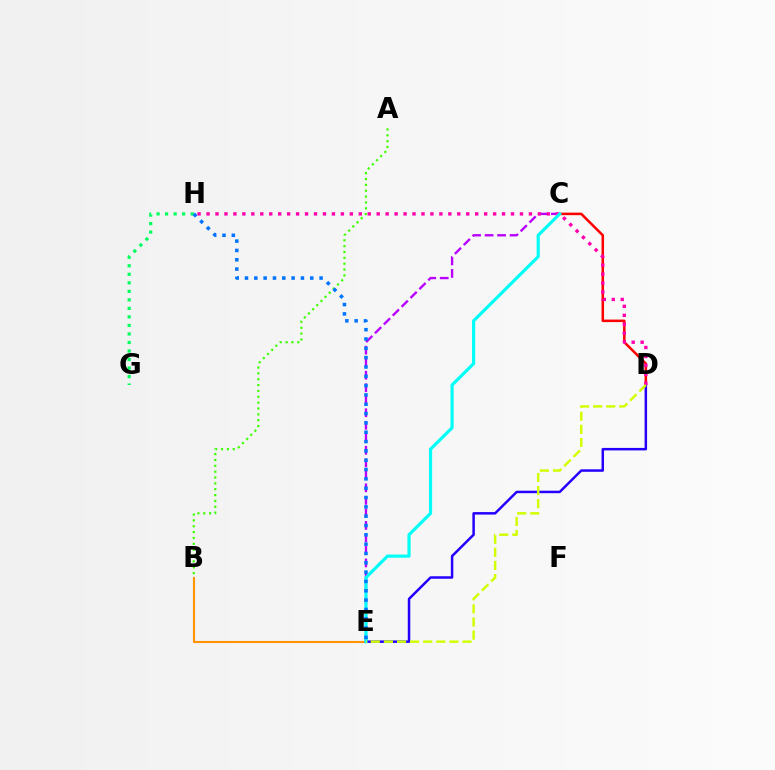{('B', 'E'): [{'color': '#ff9400', 'line_style': 'solid', 'thickness': 1.52}], ('C', 'E'): [{'color': '#b900ff', 'line_style': 'dashed', 'thickness': 1.7}, {'color': '#00fff6', 'line_style': 'solid', 'thickness': 2.27}], ('C', 'D'): [{'color': '#ff0000', 'line_style': 'solid', 'thickness': 1.82}], ('A', 'B'): [{'color': '#3dff00', 'line_style': 'dotted', 'thickness': 1.59}], ('G', 'H'): [{'color': '#00ff5c', 'line_style': 'dotted', 'thickness': 2.32}], ('D', 'E'): [{'color': '#2500ff', 'line_style': 'solid', 'thickness': 1.79}, {'color': '#d1ff00', 'line_style': 'dashed', 'thickness': 1.78}], ('D', 'H'): [{'color': '#ff00ac', 'line_style': 'dotted', 'thickness': 2.43}], ('E', 'H'): [{'color': '#0074ff', 'line_style': 'dotted', 'thickness': 2.53}]}